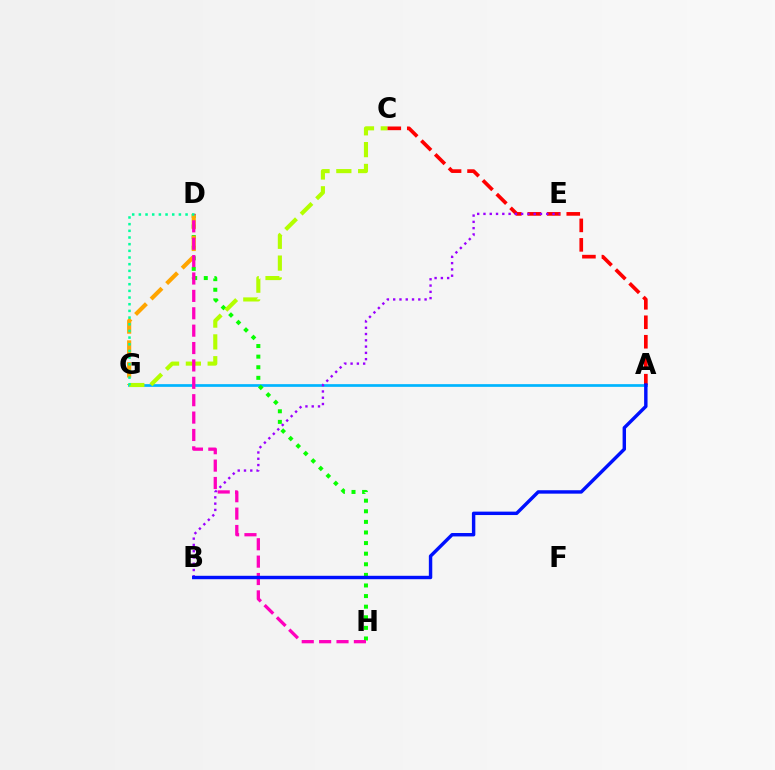{('A', 'G'): [{'color': '#00b5ff', 'line_style': 'solid', 'thickness': 1.95}], ('D', 'H'): [{'color': '#08ff00', 'line_style': 'dotted', 'thickness': 2.88}, {'color': '#ff00bd', 'line_style': 'dashed', 'thickness': 2.36}], ('D', 'G'): [{'color': '#ffa500', 'line_style': 'dashed', 'thickness': 2.98}, {'color': '#00ff9d', 'line_style': 'dotted', 'thickness': 1.81}], ('C', 'G'): [{'color': '#b3ff00', 'line_style': 'dashed', 'thickness': 2.96}], ('A', 'C'): [{'color': '#ff0000', 'line_style': 'dashed', 'thickness': 2.65}], ('B', 'E'): [{'color': '#9b00ff', 'line_style': 'dotted', 'thickness': 1.71}], ('A', 'B'): [{'color': '#0010ff', 'line_style': 'solid', 'thickness': 2.46}]}